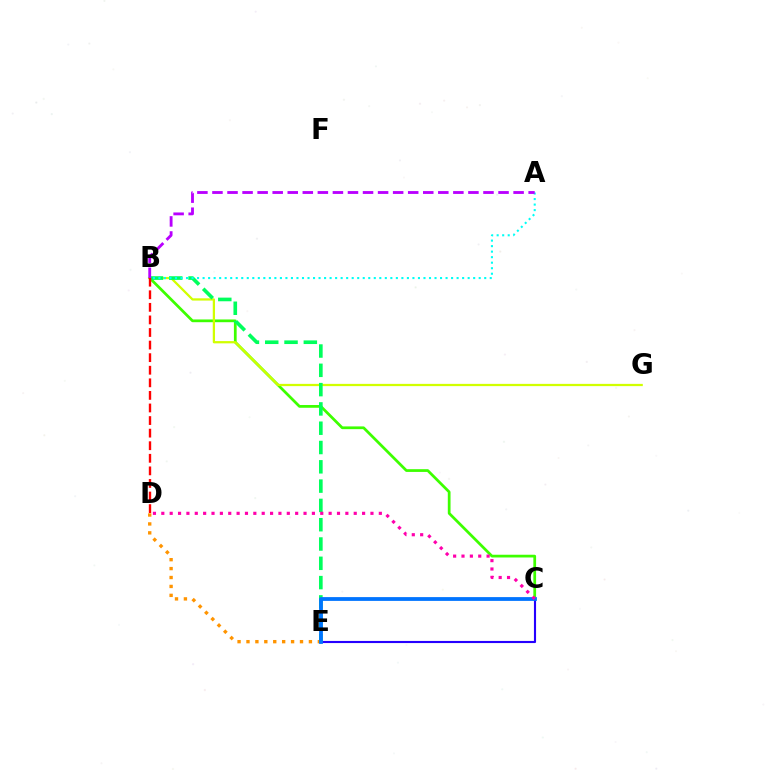{('D', 'E'): [{'color': '#ff9400', 'line_style': 'dotted', 'thickness': 2.42}], ('B', 'C'): [{'color': '#3dff00', 'line_style': 'solid', 'thickness': 1.97}], ('B', 'G'): [{'color': '#d1ff00', 'line_style': 'solid', 'thickness': 1.63}], ('C', 'E'): [{'color': '#2500ff', 'line_style': 'solid', 'thickness': 1.53}, {'color': '#0074ff', 'line_style': 'solid', 'thickness': 2.73}], ('B', 'E'): [{'color': '#00ff5c', 'line_style': 'dashed', 'thickness': 2.62}], ('A', 'B'): [{'color': '#00fff6', 'line_style': 'dotted', 'thickness': 1.5}, {'color': '#b900ff', 'line_style': 'dashed', 'thickness': 2.05}], ('B', 'D'): [{'color': '#ff0000', 'line_style': 'dashed', 'thickness': 1.71}], ('C', 'D'): [{'color': '#ff00ac', 'line_style': 'dotted', 'thickness': 2.27}]}